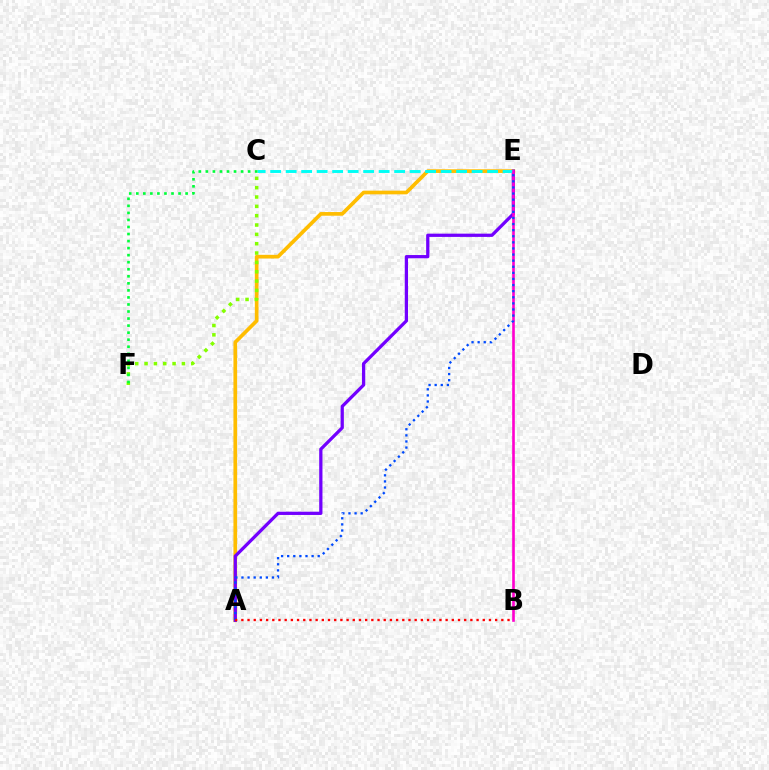{('A', 'E'): [{'color': '#ffbd00', 'line_style': 'solid', 'thickness': 2.65}, {'color': '#7200ff', 'line_style': 'solid', 'thickness': 2.34}, {'color': '#004bff', 'line_style': 'dotted', 'thickness': 1.66}], ('C', 'F'): [{'color': '#84ff00', 'line_style': 'dotted', 'thickness': 2.54}, {'color': '#00ff39', 'line_style': 'dotted', 'thickness': 1.91}], ('C', 'E'): [{'color': '#00fff6', 'line_style': 'dashed', 'thickness': 2.11}], ('B', 'E'): [{'color': '#ff00cf', 'line_style': 'solid', 'thickness': 1.89}], ('A', 'B'): [{'color': '#ff0000', 'line_style': 'dotted', 'thickness': 1.68}]}